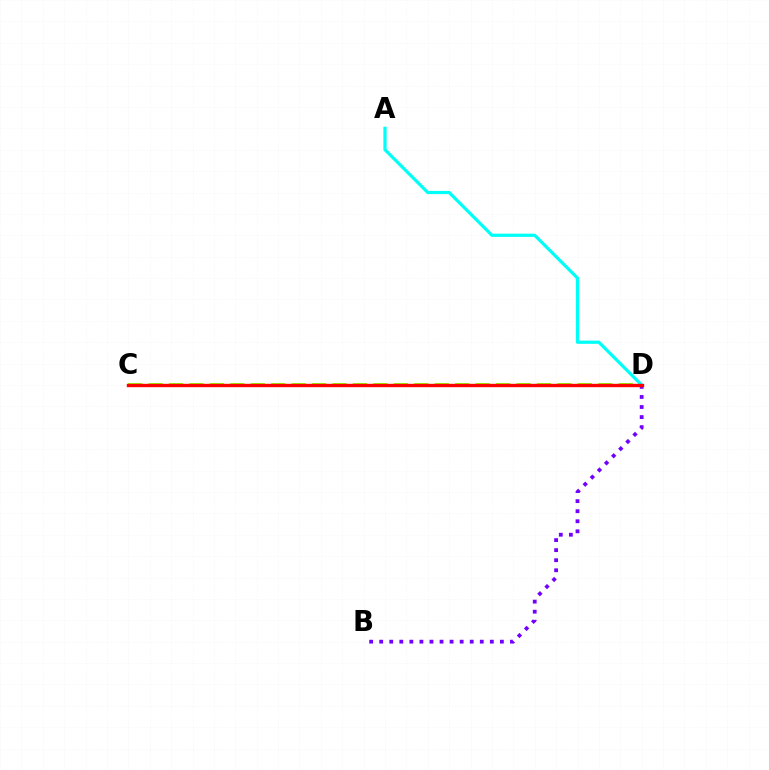{('C', 'D'): [{'color': '#84ff00', 'line_style': 'dashed', 'thickness': 2.78}, {'color': '#ff0000', 'line_style': 'solid', 'thickness': 2.43}], ('A', 'D'): [{'color': '#00fff6', 'line_style': 'solid', 'thickness': 2.32}], ('B', 'D'): [{'color': '#7200ff', 'line_style': 'dotted', 'thickness': 2.73}]}